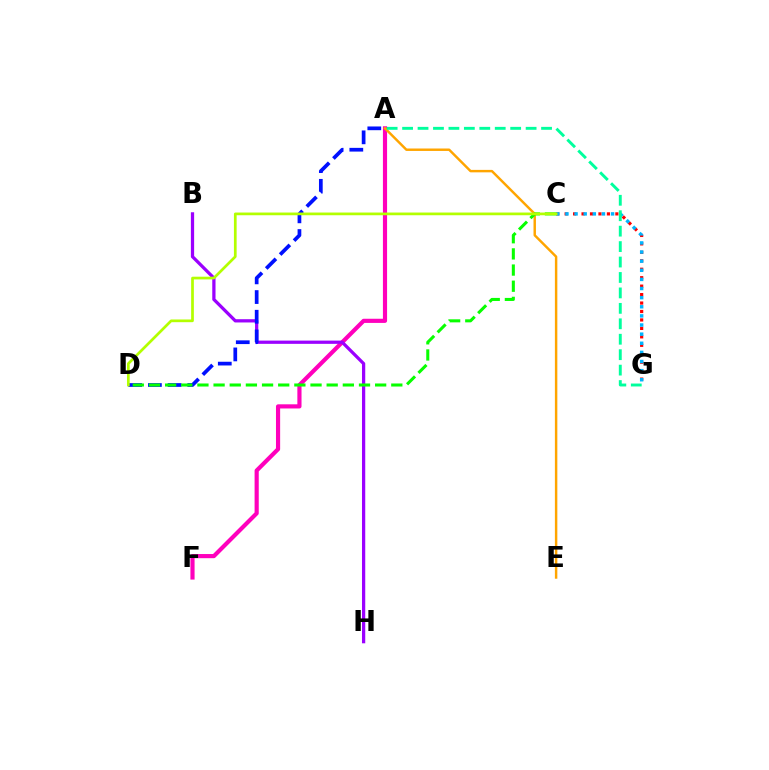{('A', 'F'): [{'color': '#ff00bd', 'line_style': 'solid', 'thickness': 2.99}], ('B', 'H'): [{'color': '#9b00ff', 'line_style': 'solid', 'thickness': 2.34}], ('A', 'E'): [{'color': '#ffa500', 'line_style': 'solid', 'thickness': 1.76}], ('C', 'G'): [{'color': '#ff0000', 'line_style': 'dotted', 'thickness': 2.3}, {'color': '#00b5ff', 'line_style': 'dotted', 'thickness': 2.48}], ('A', 'G'): [{'color': '#00ff9d', 'line_style': 'dashed', 'thickness': 2.1}], ('A', 'D'): [{'color': '#0010ff', 'line_style': 'dashed', 'thickness': 2.67}], ('C', 'D'): [{'color': '#08ff00', 'line_style': 'dashed', 'thickness': 2.19}, {'color': '#b3ff00', 'line_style': 'solid', 'thickness': 1.95}]}